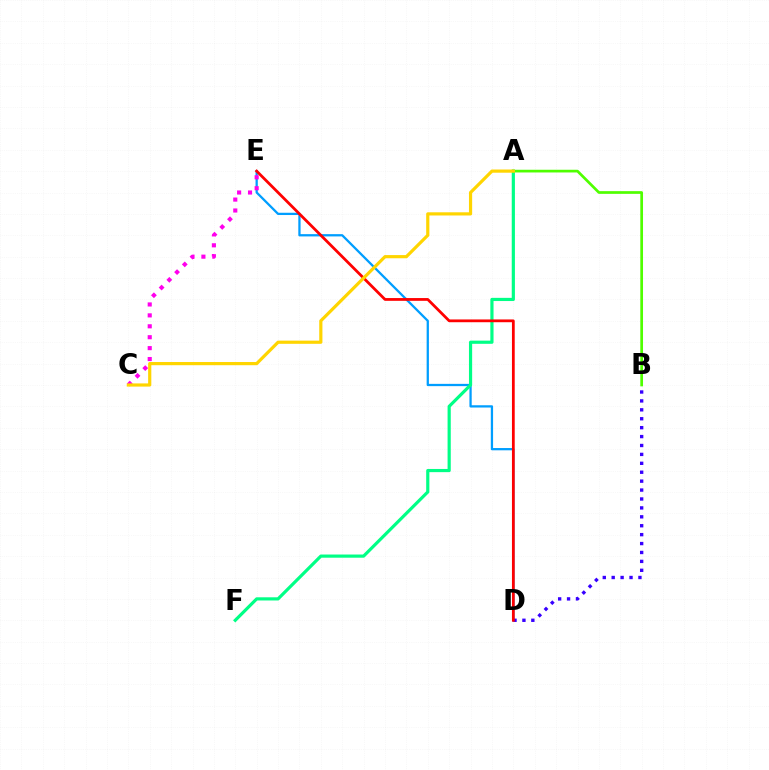{('D', 'E'): [{'color': '#009eff', 'line_style': 'solid', 'thickness': 1.64}, {'color': '#ff0000', 'line_style': 'solid', 'thickness': 2.0}], ('B', 'D'): [{'color': '#3700ff', 'line_style': 'dotted', 'thickness': 2.42}], ('A', 'F'): [{'color': '#00ff86', 'line_style': 'solid', 'thickness': 2.29}], ('A', 'B'): [{'color': '#4fff00', 'line_style': 'solid', 'thickness': 1.95}], ('C', 'E'): [{'color': '#ff00ed', 'line_style': 'dotted', 'thickness': 2.97}], ('A', 'C'): [{'color': '#ffd500', 'line_style': 'solid', 'thickness': 2.3}]}